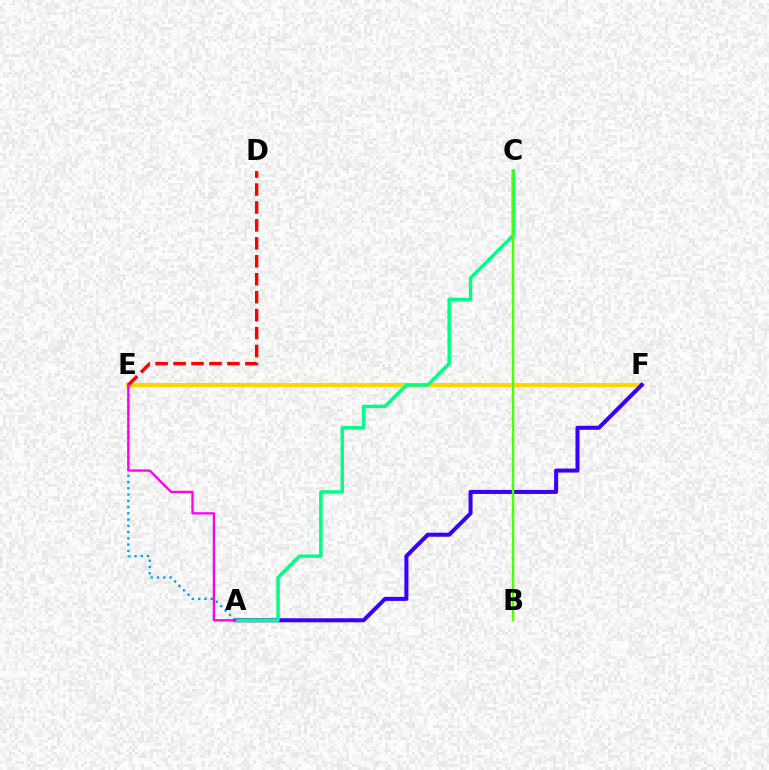{('E', 'F'): [{'color': '#ffd500', 'line_style': 'solid', 'thickness': 2.95}], ('A', 'F'): [{'color': '#3700ff', 'line_style': 'solid', 'thickness': 2.9}], ('A', 'C'): [{'color': '#00ff86', 'line_style': 'solid', 'thickness': 2.5}], ('A', 'E'): [{'color': '#009eff', 'line_style': 'dotted', 'thickness': 1.7}, {'color': '#ff00ed', 'line_style': 'solid', 'thickness': 1.65}], ('D', 'E'): [{'color': '#ff0000', 'line_style': 'dashed', 'thickness': 2.44}], ('B', 'C'): [{'color': '#4fff00', 'line_style': 'solid', 'thickness': 1.74}]}